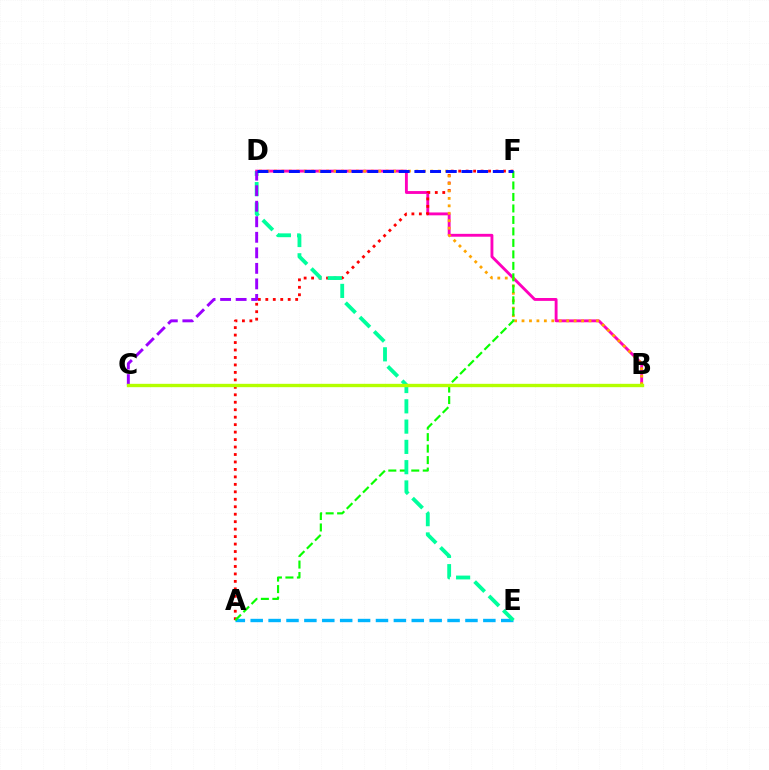{('B', 'D'): [{'color': '#ff00bd', 'line_style': 'solid', 'thickness': 2.07}, {'color': '#ffa500', 'line_style': 'dotted', 'thickness': 2.02}], ('A', 'E'): [{'color': '#00b5ff', 'line_style': 'dashed', 'thickness': 2.43}], ('A', 'F'): [{'color': '#ff0000', 'line_style': 'dotted', 'thickness': 2.03}, {'color': '#08ff00', 'line_style': 'dashed', 'thickness': 1.56}], ('D', 'E'): [{'color': '#00ff9d', 'line_style': 'dashed', 'thickness': 2.76}], ('C', 'D'): [{'color': '#9b00ff', 'line_style': 'dashed', 'thickness': 2.11}], ('D', 'F'): [{'color': '#0010ff', 'line_style': 'dashed', 'thickness': 2.13}], ('B', 'C'): [{'color': '#b3ff00', 'line_style': 'solid', 'thickness': 2.42}]}